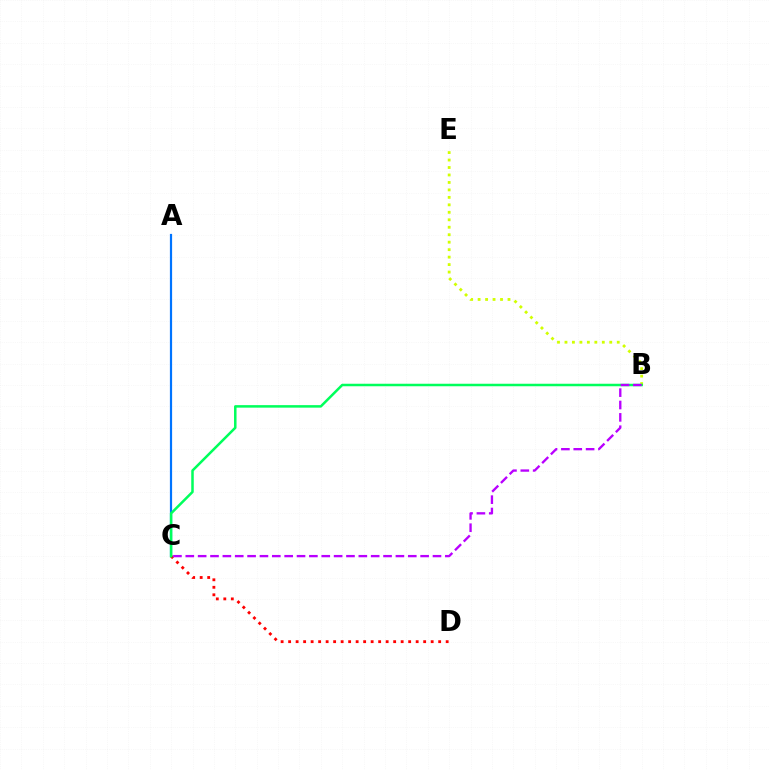{('C', 'D'): [{'color': '#ff0000', 'line_style': 'dotted', 'thickness': 2.04}], ('A', 'C'): [{'color': '#0074ff', 'line_style': 'solid', 'thickness': 1.59}], ('B', 'E'): [{'color': '#d1ff00', 'line_style': 'dotted', 'thickness': 2.03}], ('B', 'C'): [{'color': '#00ff5c', 'line_style': 'solid', 'thickness': 1.81}, {'color': '#b900ff', 'line_style': 'dashed', 'thickness': 1.68}]}